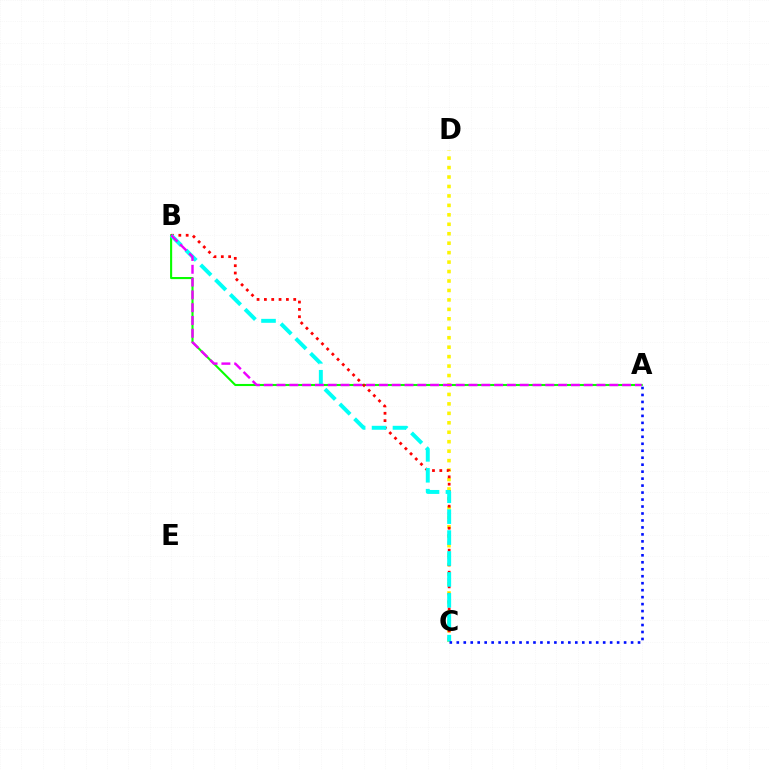{('C', 'D'): [{'color': '#fcf500', 'line_style': 'dotted', 'thickness': 2.57}], ('A', 'B'): [{'color': '#08ff00', 'line_style': 'solid', 'thickness': 1.51}, {'color': '#ee00ff', 'line_style': 'dashed', 'thickness': 1.74}], ('B', 'C'): [{'color': '#ff0000', 'line_style': 'dotted', 'thickness': 1.99}, {'color': '#00fff6', 'line_style': 'dashed', 'thickness': 2.84}], ('A', 'C'): [{'color': '#0010ff', 'line_style': 'dotted', 'thickness': 1.89}]}